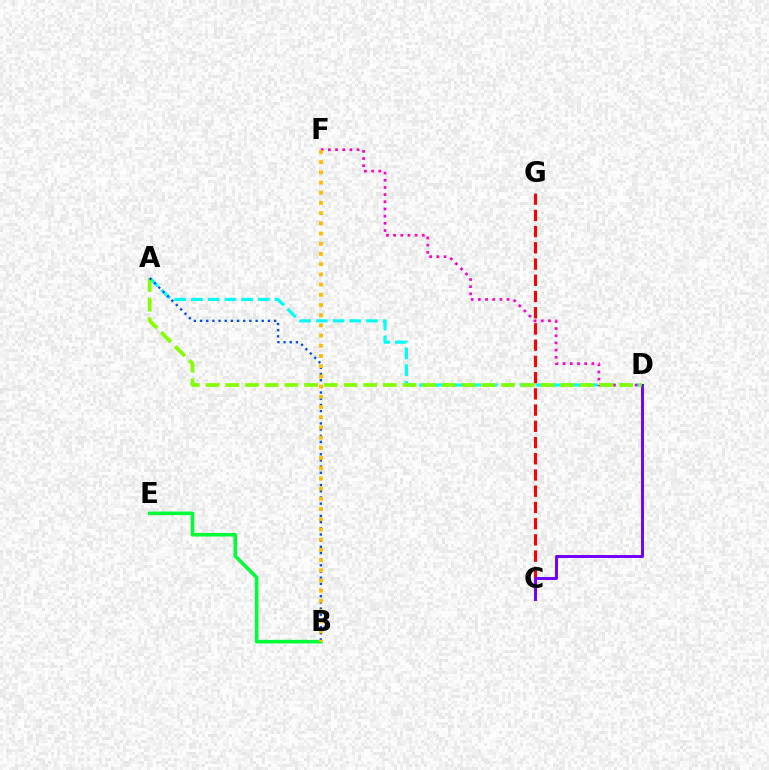{('A', 'D'): [{'color': '#00fff6', 'line_style': 'dashed', 'thickness': 2.27}, {'color': '#84ff00', 'line_style': 'dashed', 'thickness': 2.68}], ('D', 'F'): [{'color': '#ff00cf', 'line_style': 'dotted', 'thickness': 1.95}], ('C', 'G'): [{'color': '#ff0000', 'line_style': 'dashed', 'thickness': 2.2}], ('C', 'D'): [{'color': '#7200ff', 'line_style': 'solid', 'thickness': 2.12}], ('B', 'E'): [{'color': '#00ff39', 'line_style': 'solid', 'thickness': 2.58}], ('A', 'B'): [{'color': '#004bff', 'line_style': 'dotted', 'thickness': 1.68}], ('B', 'F'): [{'color': '#ffbd00', 'line_style': 'dotted', 'thickness': 2.77}]}